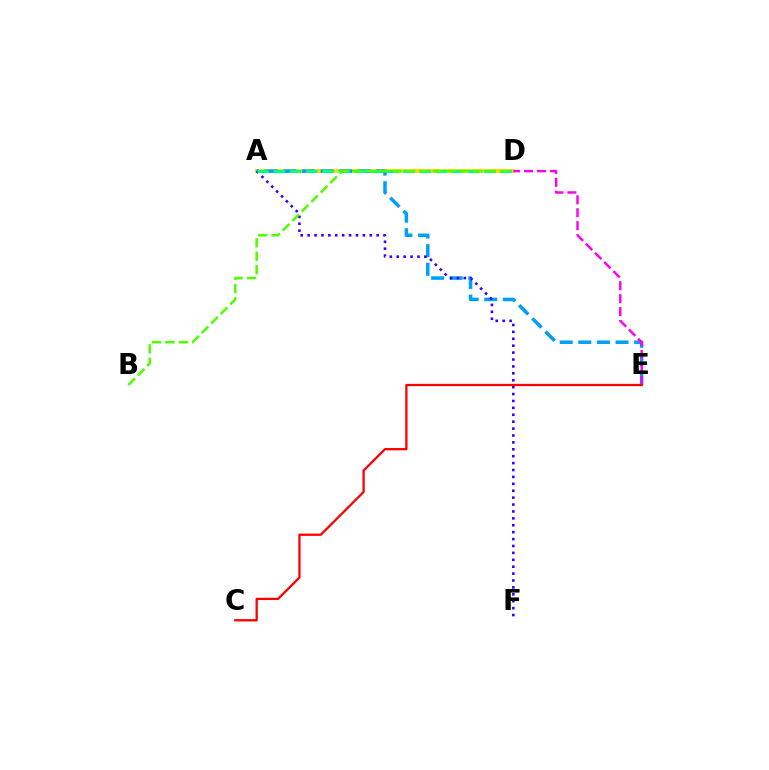{('A', 'D'): [{'color': '#ffd500', 'line_style': 'solid', 'thickness': 2.8}, {'color': '#00ff86', 'line_style': 'dashed', 'thickness': 2.2}], ('A', 'E'): [{'color': '#009eff', 'line_style': 'dashed', 'thickness': 2.53}], ('A', 'F'): [{'color': '#3700ff', 'line_style': 'dotted', 'thickness': 1.88}], ('D', 'E'): [{'color': '#ff00ed', 'line_style': 'dashed', 'thickness': 1.76}], ('B', 'D'): [{'color': '#4fff00', 'line_style': 'dashed', 'thickness': 1.82}], ('C', 'E'): [{'color': '#ff0000', 'line_style': 'solid', 'thickness': 1.65}]}